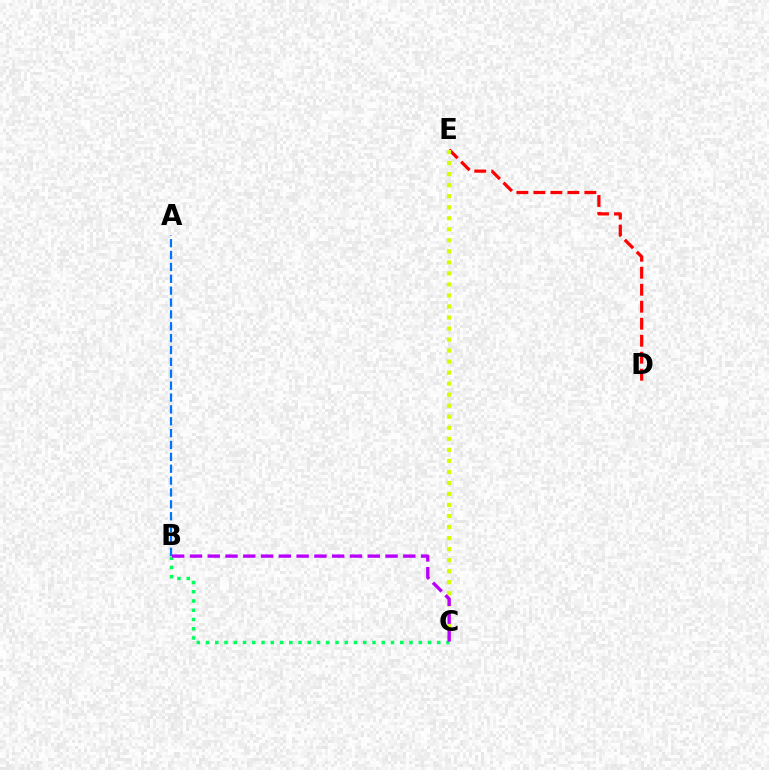{('D', 'E'): [{'color': '#ff0000', 'line_style': 'dashed', 'thickness': 2.31}], ('C', 'E'): [{'color': '#d1ff00', 'line_style': 'dotted', 'thickness': 3.0}], ('B', 'C'): [{'color': '#00ff5c', 'line_style': 'dotted', 'thickness': 2.51}, {'color': '#b900ff', 'line_style': 'dashed', 'thickness': 2.42}], ('A', 'B'): [{'color': '#0074ff', 'line_style': 'dashed', 'thickness': 1.61}]}